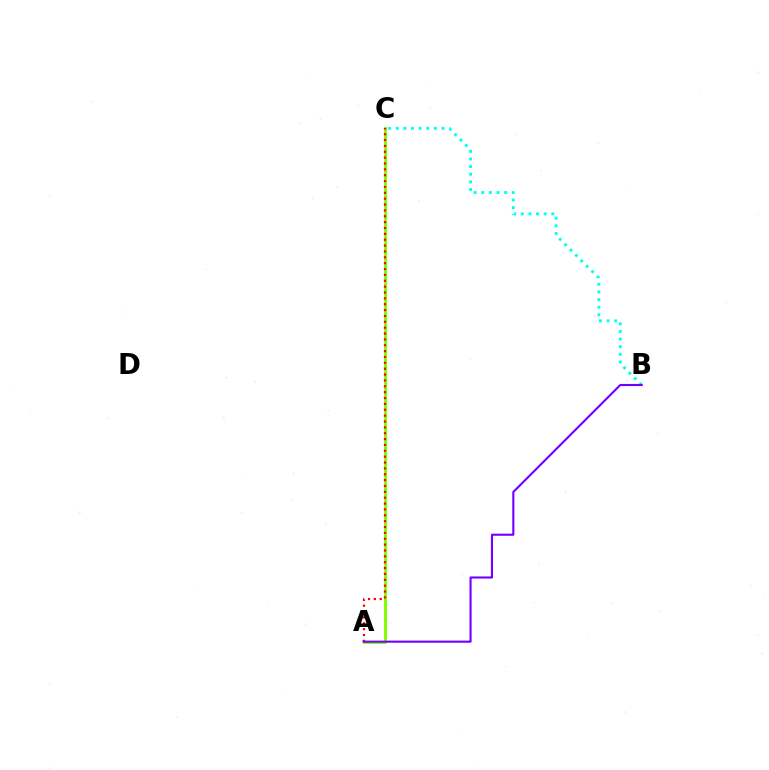{('A', 'C'): [{'color': '#84ff00', 'line_style': 'solid', 'thickness': 2.19}, {'color': '#ff0000', 'line_style': 'dotted', 'thickness': 1.59}], ('B', 'C'): [{'color': '#00fff6', 'line_style': 'dotted', 'thickness': 2.07}], ('A', 'B'): [{'color': '#7200ff', 'line_style': 'solid', 'thickness': 1.52}]}